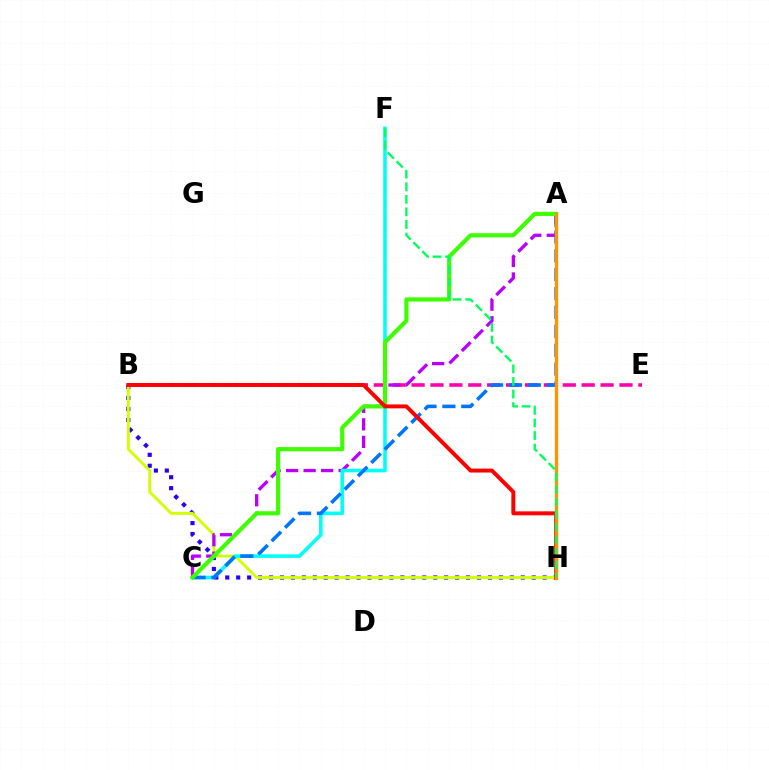{('B', 'E'): [{'color': '#ff00ac', 'line_style': 'dashed', 'thickness': 2.57}], ('B', 'H'): [{'color': '#2500ff', 'line_style': 'dotted', 'thickness': 2.97}, {'color': '#d1ff00', 'line_style': 'solid', 'thickness': 2.06}, {'color': '#ff0000', 'line_style': 'solid', 'thickness': 2.84}], ('A', 'C'): [{'color': '#b900ff', 'line_style': 'dashed', 'thickness': 2.38}, {'color': '#0074ff', 'line_style': 'dashed', 'thickness': 2.56}, {'color': '#3dff00', 'line_style': 'solid', 'thickness': 2.99}], ('C', 'F'): [{'color': '#00fff6', 'line_style': 'solid', 'thickness': 2.6}], ('A', 'H'): [{'color': '#ff9400', 'line_style': 'solid', 'thickness': 2.39}], ('F', 'H'): [{'color': '#00ff5c', 'line_style': 'dashed', 'thickness': 1.71}]}